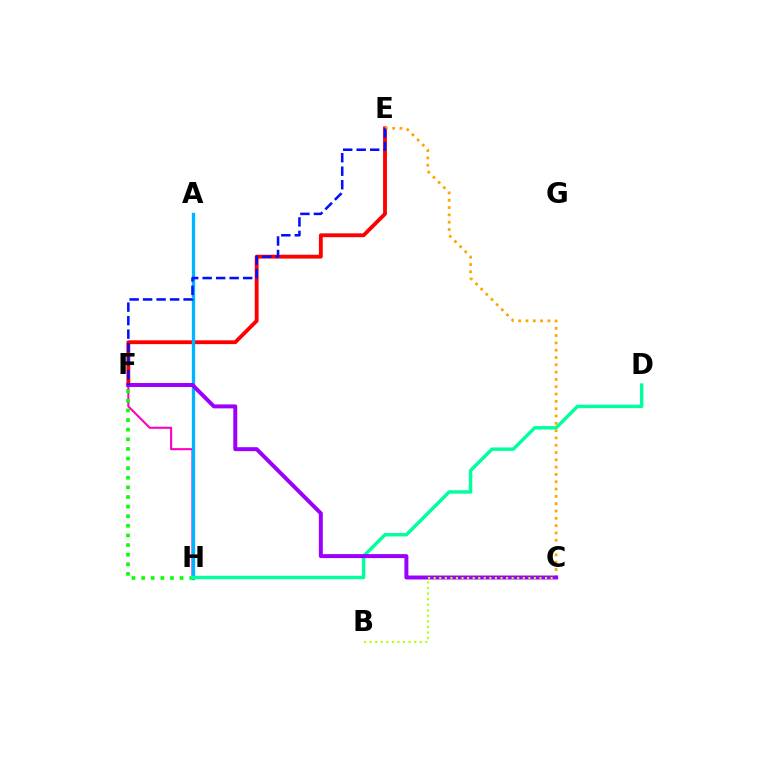{('E', 'F'): [{'color': '#ff0000', 'line_style': 'solid', 'thickness': 2.77}, {'color': '#0010ff', 'line_style': 'dashed', 'thickness': 1.83}], ('F', 'H'): [{'color': '#ff00bd', 'line_style': 'solid', 'thickness': 1.5}, {'color': '#08ff00', 'line_style': 'dotted', 'thickness': 2.61}], ('C', 'E'): [{'color': '#ffa500', 'line_style': 'dotted', 'thickness': 1.99}], ('A', 'H'): [{'color': '#00b5ff', 'line_style': 'solid', 'thickness': 2.4}], ('D', 'H'): [{'color': '#00ff9d', 'line_style': 'solid', 'thickness': 2.47}], ('C', 'F'): [{'color': '#9b00ff', 'line_style': 'solid', 'thickness': 2.86}], ('B', 'C'): [{'color': '#b3ff00', 'line_style': 'dotted', 'thickness': 1.51}]}